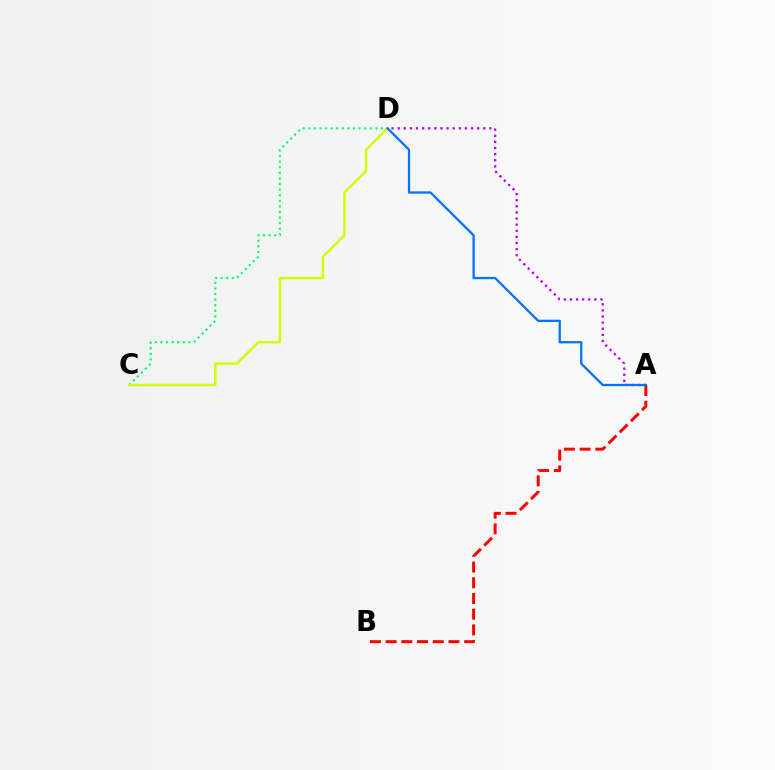{('A', 'D'): [{'color': '#b900ff', 'line_style': 'dotted', 'thickness': 1.66}, {'color': '#0074ff', 'line_style': 'solid', 'thickness': 1.65}], ('A', 'B'): [{'color': '#ff0000', 'line_style': 'dashed', 'thickness': 2.13}], ('C', 'D'): [{'color': '#00ff5c', 'line_style': 'dotted', 'thickness': 1.52}, {'color': '#d1ff00', 'line_style': 'solid', 'thickness': 1.75}]}